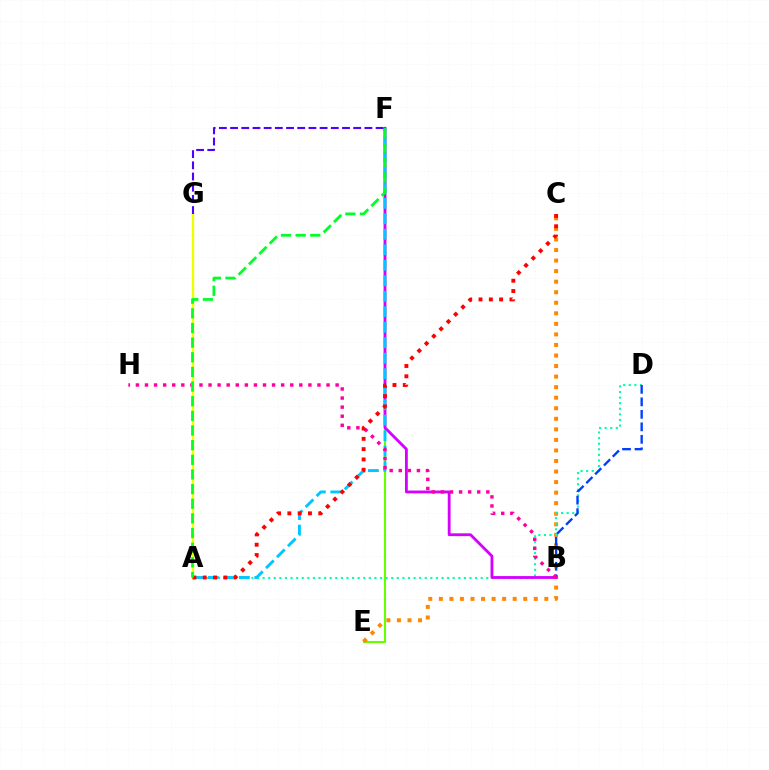{('E', 'F'): [{'color': '#66ff00', 'line_style': 'solid', 'thickness': 1.51}], ('C', 'E'): [{'color': '#ff8800', 'line_style': 'dotted', 'thickness': 2.87}], ('A', 'D'): [{'color': '#00ffaf', 'line_style': 'dotted', 'thickness': 1.52}], ('B', 'F'): [{'color': '#d600ff', 'line_style': 'solid', 'thickness': 2.04}], ('A', 'F'): [{'color': '#00c7ff', 'line_style': 'dashed', 'thickness': 2.1}, {'color': '#00ff27', 'line_style': 'dashed', 'thickness': 1.99}], ('B', 'D'): [{'color': '#003fff', 'line_style': 'dashed', 'thickness': 1.7}], ('B', 'H'): [{'color': '#ff00a0', 'line_style': 'dotted', 'thickness': 2.47}], ('A', 'G'): [{'color': '#eeff00', 'line_style': 'solid', 'thickness': 1.74}], ('A', 'C'): [{'color': '#ff0000', 'line_style': 'dotted', 'thickness': 2.8}], ('F', 'G'): [{'color': '#4f00ff', 'line_style': 'dashed', 'thickness': 1.52}]}